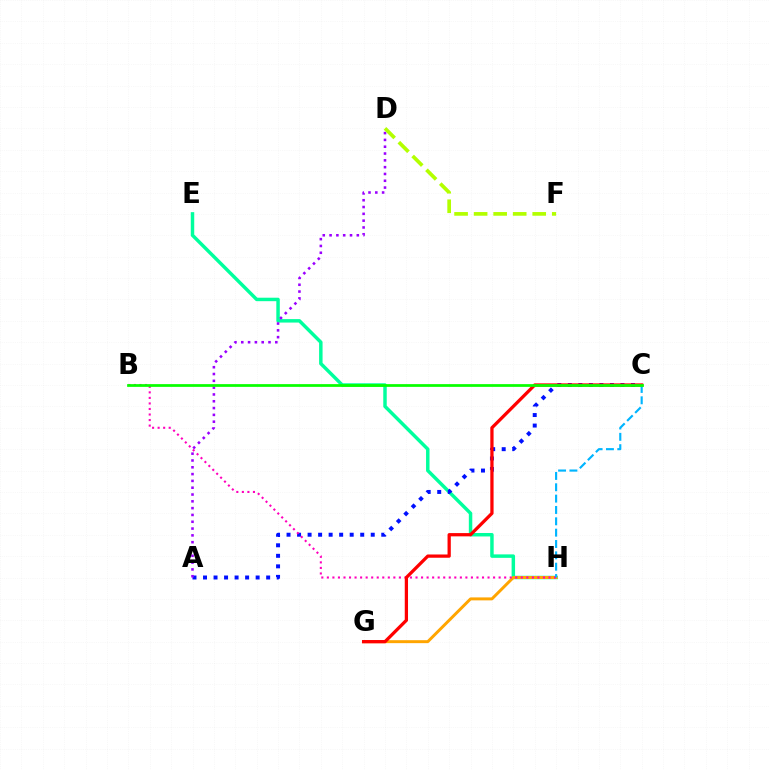{('E', 'H'): [{'color': '#00ff9d', 'line_style': 'solid', 'thickness': 2.49}], ('G', 'H'): [{'color': '#ffa500', 'line_style': 'solid', 'thickness': 2.13}], ('A', 'C'): [{'color': '#0010ff', 'line_style': 'dotted', 'thickness': 2.86}], ('B', 'H'): [{'color': '#ff00bd', 'line_style': 'dotted', 'thickness': 1.51}], ('A', 'D'): [{'color': '#9b00ff', 'line_style': 'dotted', 'thickness': 1.85}], ('C', 'G'): [{'color': '#ff0000', 'line_style': 'solid', 'thickness': 2.35}], ('C', 'H'): [{'color': '#00b5ff', 'line_style': 'dashed', 'thickness': 1.54}], ('D', 'F'): [{'color': '#b3ff00', 'line_style': 'dashed', 'thickness': 2.65}], ('B', 'C'): [{'color': '#08ff00', 'line_style': 'solid', 'thickness': 1.98}]}